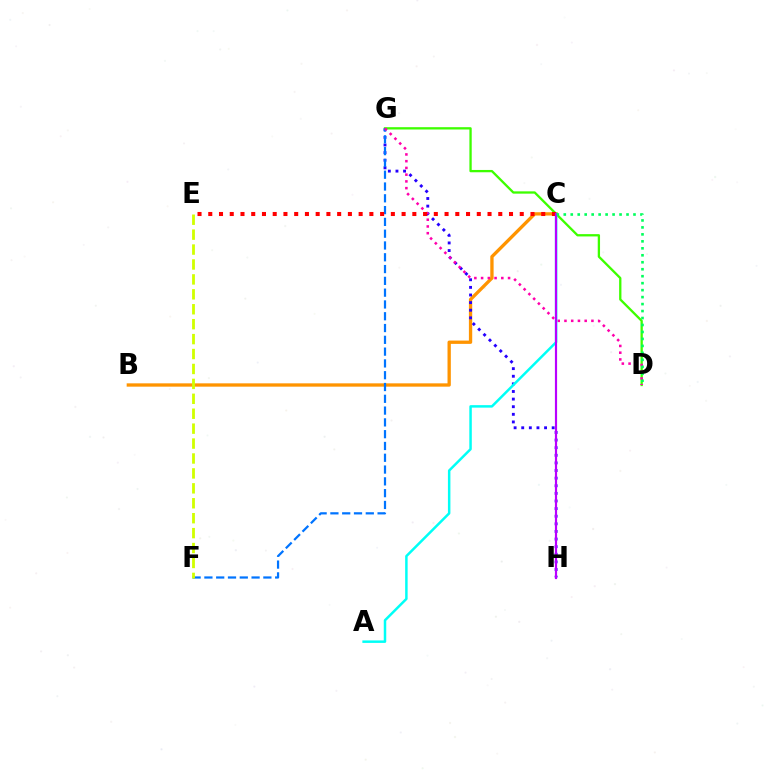{('B', 'C'): [{'color': '#ff9400', 'line_style': 'solid', 'thickness': 2.39}], ('G', 'H'): [{'color': '#2500ff', 'line_style': 'dotted', 'thickness': 2.07}], ('D', 'G'): [{'color': '#3dff00', 'line_style': 'solid', 'thickness': 1.66}, {'color': '#ff00ac', 'line_style': 'dotted', 'thickness': 1.83}], ('F', 'G'): [{'color': '#0074ff', 'line_style': 'dashed', 'thickness': 1.6}], ('A', 'C'): [{'color': '#00fff6', 'line_style': 'solid', 'thickness': 1.79}], ('E', 'F'): [{'color': '#d1ff00', 'line_style': 'dashed', 'thickness': 2.03}], ('C', 'E'): [{'color': '#ff0000', 'line_style': 'dotted', 'thickness': 2.92}], ('C', 'H'): [{'color': '#b900ff', 'line_style': 'solid', 'thickness': 1.57}], ('C', 'D'): [{'color': '#00ff5c', 'line_style': 'dotted', 'thickness': 1.89}]}